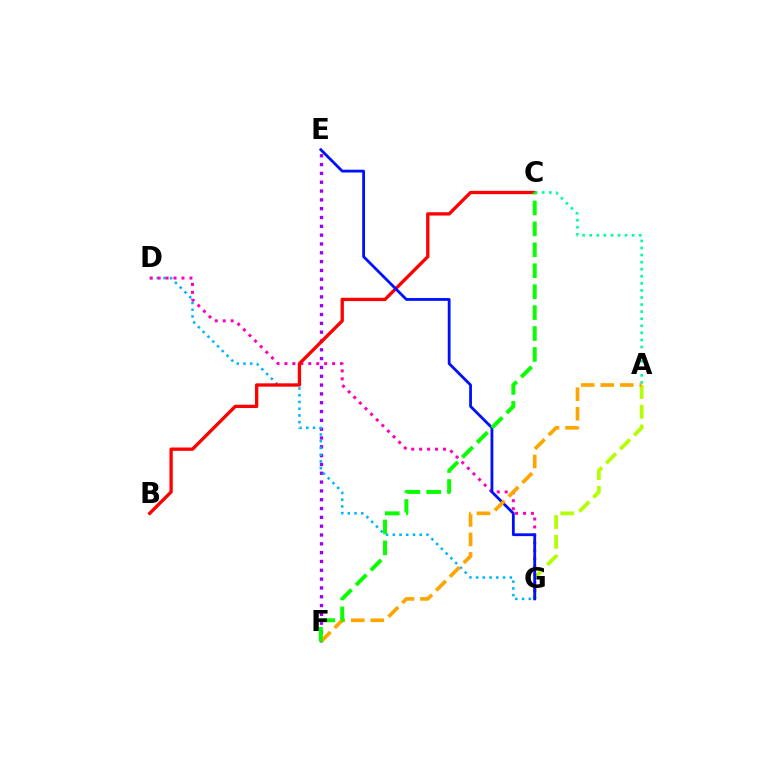{('E', 'F'): [{'color': '#9b00ff', 'line_style': 'dotted', 'thickness': 2.4}], ('D', 'G'): [{'color': '#00b5ff', 'line_style': 'dotted', 'thickness': 1.83}, {'color': '#ff00bd', 'line_style': 'dotted', 'thickness': 2.16}], ('A', 'G'): [{'color': '#b3ff00', 'line_style': 'dashed', 'thickness': 2.69}], ('B', 'C'): [{'color': '#ff0000', 'line_style': 'solid', 'thickness': 2.39}], ('A', 'C'): [{'color': '#00ff9d', 'line_style': 'dotted', 'thickness': 1.92}], ('E', 'G'): [{'color': '#0010ff', 'line_style': 'solid', 'thickness': 2.02}], ('A', 'F'): [{'color': '#ffa500', 'line_style': 'dashed', 'thickness': 2.65}], ('C', 'F'): [{'color': '#08ff00', 'line_style': 'dashed', 'thickness': 2.84}]}